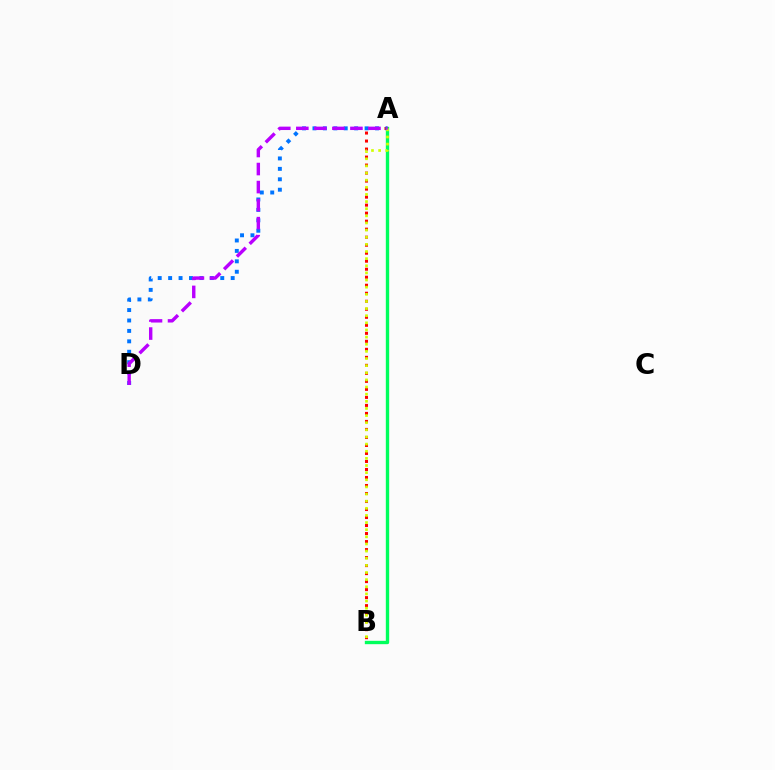{('A', 'B'): [{'color': '#00ff5c', 'line_style': 'solid', 'thickness': 2.41}, {'color': '#ff0000', 'line_style': 'dotted', 'thickness': 2.18}, {'color': '#d1ff00', 'line_style': 'dotted', 'thickness': 1.94}], ('A', 'D'): [{'color': '#0074ff', 'line_style': 'dotted', 'thickness': 2.83}, {'color': '#b900ff', 'line_style': 'dashed', 'thickness': 2.45}]}